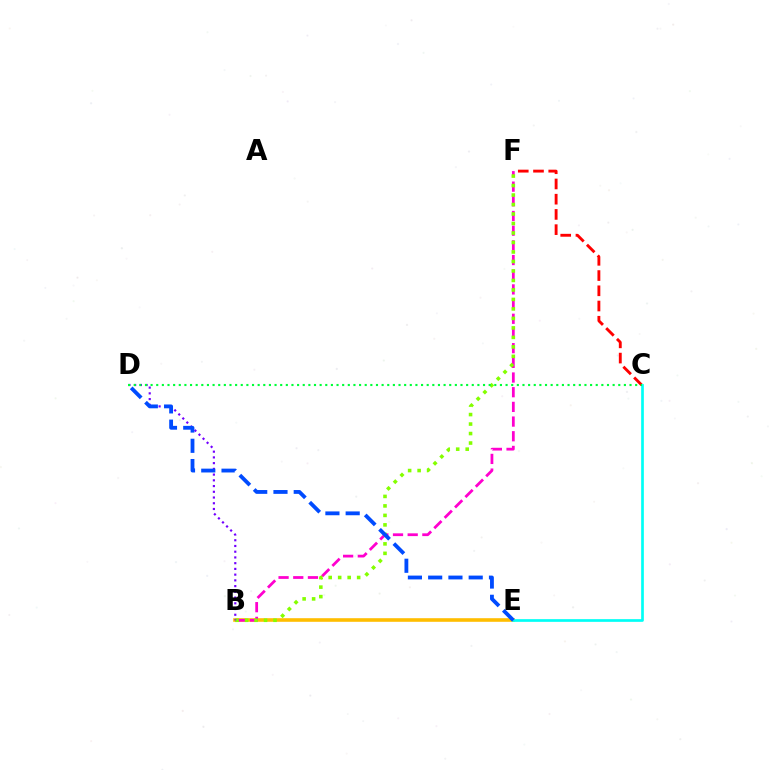{('B', 'E'): [{'color': '#ffbd00', 'line_style': 'solid', 'thickness': 2.6}], ('B', 'F'): [{'color': '#ff00cf', 'line_style': 'dashed', 'thickness': 1.99}, {'color': '#84ff00', 'line_style': 'dotted', 'thickness': 2.58}], ('B', 'D'): [{'color': '#7200ff', 'line_style': 'dotted', 'thickness': 1.56}], ('C', 'F'): [{'color': '#ff0000', 'line_style': 'dashed', 'thickness': 2.07}], ('C', 'E'): [{'color': '#00fff6', 'line_style': 'solid', 'thickness': 1.93}], ('D', 'E'): [{'color': '#004bff', 'line_style': 'dashed', 'thickness': 2.75}], ('C', 'D'): [{'color': '#00ff39', 'line_style': 'dotted', 'thickness': 1.53}]}